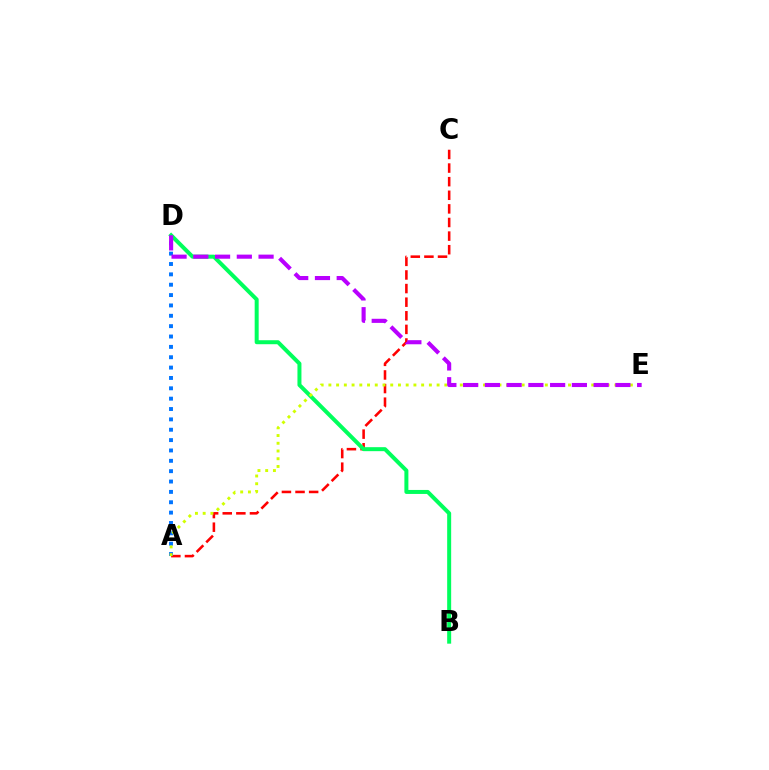{('A', 'C'): [{'color': '#ff0000', 'line_style': 'dashed', 'thickness': 1.85}], ('A', 'D'): [{'color': '#0074ff', 'line_style': 'dotted', 'thickness': 2.81}], ('B', 'D'): [{'color': '#00ff5c', 'line_style': 'solid', 'thickness': 2.87}], ('A', 'E'): [{'color': '#d1ff00', 'line_style': 'dotted', 'thickness': 2.1}], ('D', 'E'): [{'color': '#b900ff', 'line_style': 'dashed', 'thickness': 2.95}]}